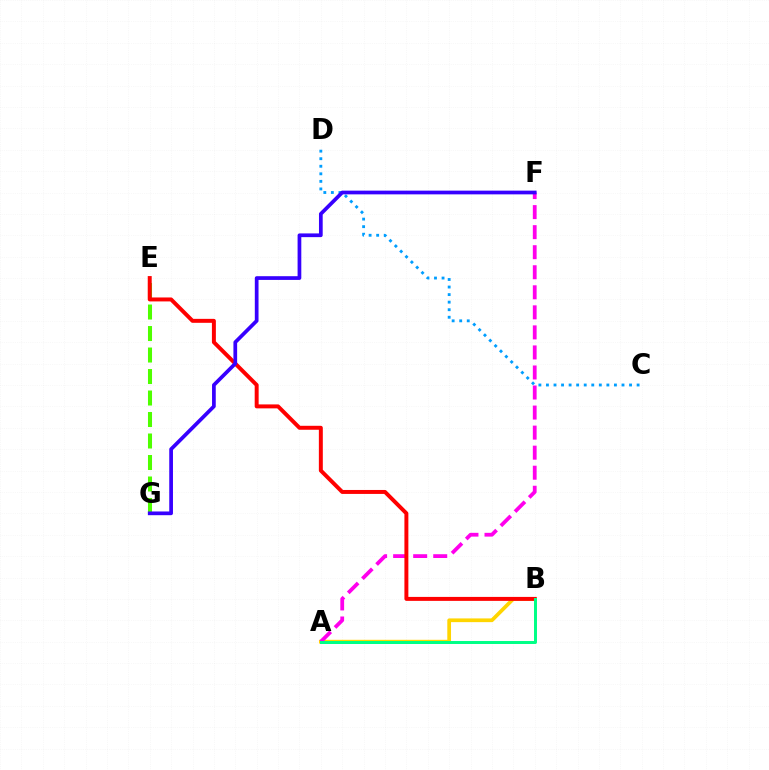{('A', 'B'): [{'color': '#ffd500', 'line_style': 'solid', 'thickness': 2.68}, {'color': '#00ff86', 'line_style': 'solid', 'thickness': 2.14}], ('E', 'G'): [{'color': '#4fff00', 'line_style': 'dashed', 'thickness': 2.92}], ('A', 'F'): [{'color': '#ff00ed', 'line_style': 'dashed', 'thickness': 2.72}], ('B', 'E'): [{'color': '#ff0000', 'line_style': 'solid', 'thickness': 2.85}], ('C', 'D'): [{'color': '#009eff', 'line_style': 'dotted', 'thickness': 2.05}], ('F', 'G'): [{'color': '#3700ff', 'line_style': 'solid', 'thickness': 2.68}]}